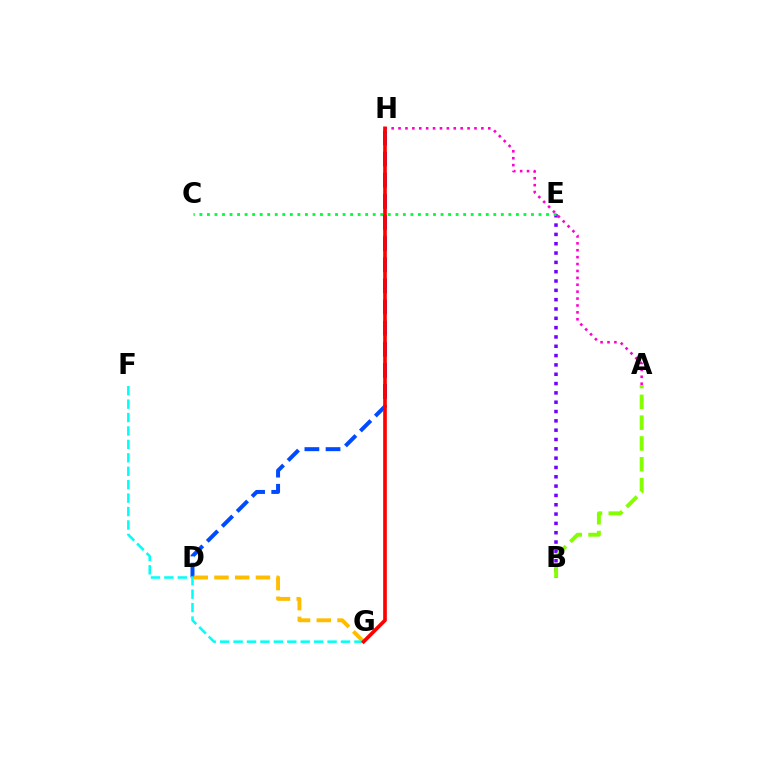{('B', 'E'): [{'color': '#7200ff', 'line_style': 'dotted', 'thickness': 2.53}], ('D', 'H'): [{'color': '#004bff', 'line_style': 'dashed', 'thickness': 2.87}], ('D', 'G'): [{'color': '#ffbd00', 'line_style': 'dashed', 'thickness': 2.82}], ('F', 'G'): [{'color': '#00fff6', 'line_style': 'dashed', 'thickness': 1.82}], ('A', 'H'): [{'color': '#ff00cf', 'line_style': 'dotted', 'thickness': 1.88}], ('C', 'E'): [{'color': '#00ff39', 'line_style': 'dotted', 'thickness': 2.05}], ('G', 'H'): [{'color': '#ff0000', 'line_style': 'solid', 'thickness': 2.63}], ('A', 'B'): [{'color': '#84ff00', 'line_style': 'dashed', 'thickness': 2.83}]}